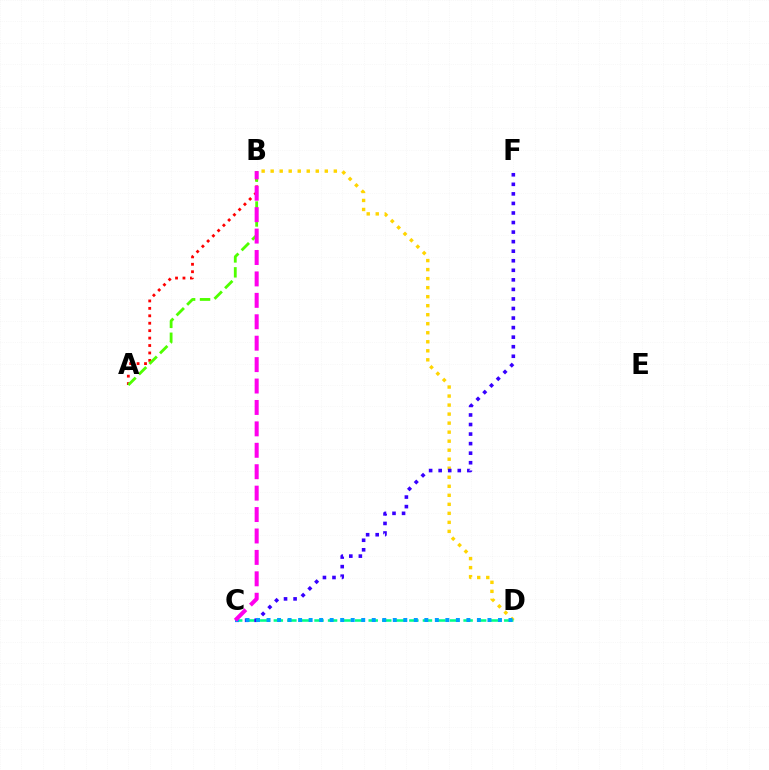{('A', 'B'): [{'color': '#ff0000', 'line_style': 'dotted', 'thickness': 2.02}, {'color': '#4fff00', 'line_style': 'dashed', 'thickness': 2.03}], ('B', 'D'): [{'color': '#ffd500', 'line_style': 'dotted', 'thickness': 2.45}], ('C', 'D'): [{'color': '#00ff86', 'line_style': 'dashed', 'thickness': 1.84}, {'color': '#009eff', 'line_style': 'dotted', 'thickness': 2.86}], ('C', 'F'): [{'color': '#3700ff', 'line_style': 'dotted', 'thickness': 2.6}], ('B', 'C'): [{'color': '#ff00ed', 'line_style': 'dashed', 'thickness': 2.91}]}